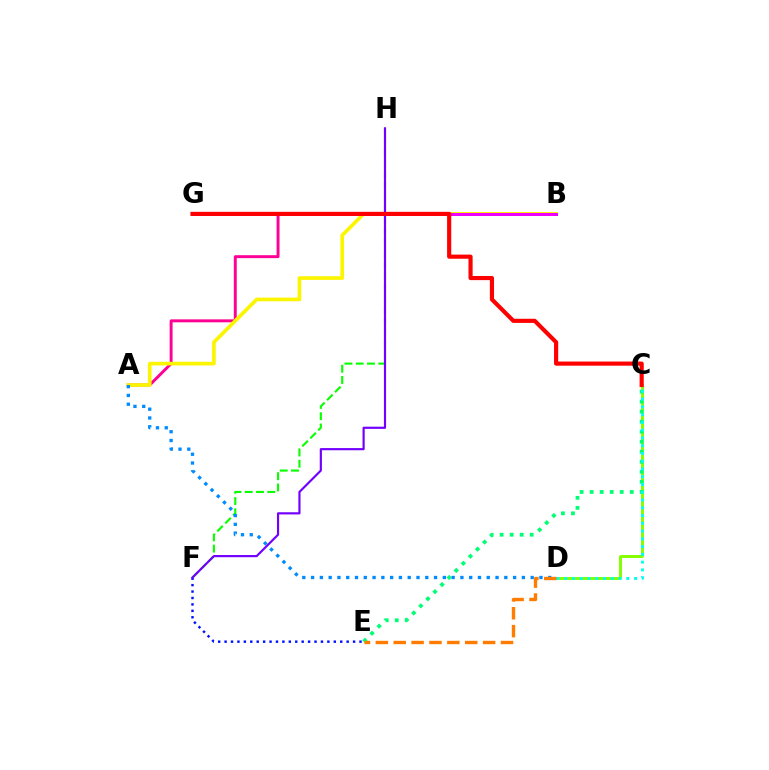{('A', 'B'): [{'color': '#ff0094', 'line_style': 'solid', 'thickness': 2.12}, {'color': '#fcf500', 'line_style': 'solid', 'thickness': 2.64}], ('C', 'D'): [{'color': '#84ff00', 'line_style': 'solid', 'thickness': 2.13}, {'color': '#00fff6', 'line_style': 'dotted', 'thickness': 2.11}], ('C', 'E'): [{'color': '#00ff74', 'line_style': 'dotted', 'thickness': 2.72}], ('F', 'H'): [{'color': '#08ff00', 'line_style': 'dashed', 'thickness': 1.53}, {'color': '#7200ff', 'line_style': 'solid', 'thickness': 1.56}], ('E', 'F'): [{'color': '#0010ff', 'line_style': 'dotted', 'thickness': 1.75}], ('B', 'G'): [{'color': '#ee00ff', 'line_style': 'solid', 'thickness': 2.16}], ('A', 'D'): [{'color': '#008cff', 'line_style': 'dotted', 'thickness': 2.39}], ('D', 'E'): [{'color': '#ff7c00', 'line_style': 'dashed', 'thickness': 2.43}], ('C', 'G'): [{'color': '#ff0000', 'line_style': 'solid', 'thickness': 2.98}]}